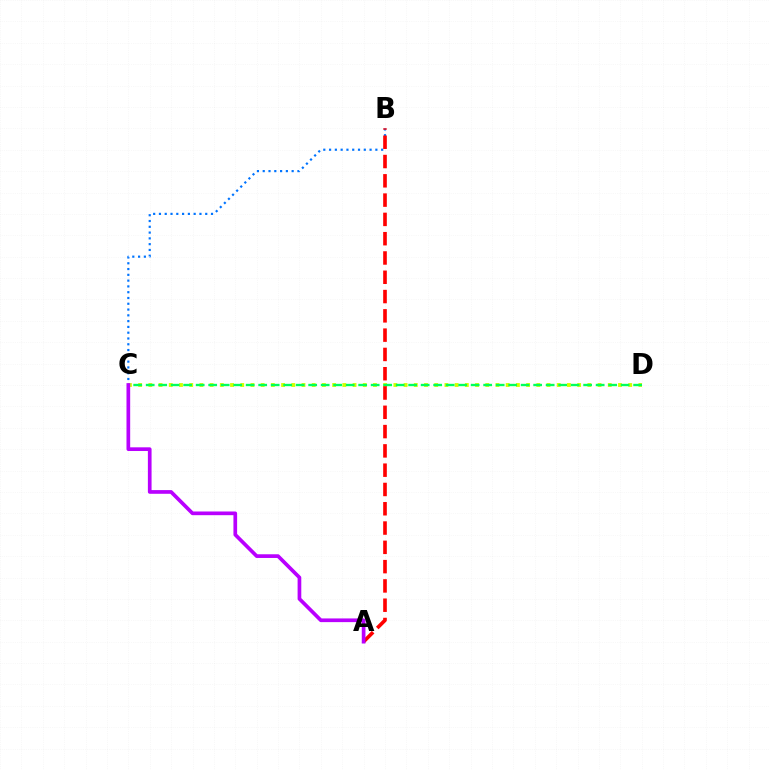{('B', 'C'): [{'color': '#0074ff', 'line_style': 'dotted', 'thickness': 1.57}], ('C', 'D'): [{'color': '#d1ff00', 'line_style': 'dotted', 'thickness': 2.77}, {'color': '#00ff5c', 'line_style': 'dashed', 'thickness': 1.7}], ('A', 'B'): [{'color': '#ff0000', 'line_style': 'dashed', 'thickness': 2.62}], ('A', 'C'): [{'color': '#b900ff', 'line_style': 'solid', 'thickness': 2.66}]}